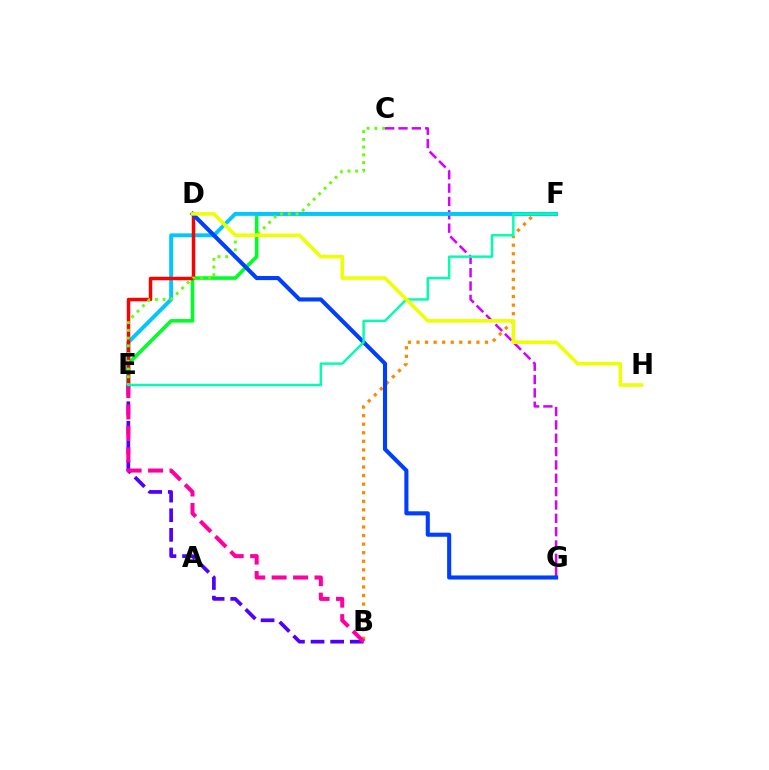{('B', 'F'): [{'color': '#ff8800', 'line_style': 'dotted', 'thickness': 2.33}], ('E', 'F'): [{'color': '#00ff27', 'line_style': 'solid', 'thickness': 2.58}, {'color': '#00c7ff', 'line_style': 'solid', 'thickness': 2.8}, {'color': '#00ffaf', 'line_style': 'solid', 'thickness': 1.76}], ('C', 'G'): [{'color': '#d600ff', 'line_style': 'dashed', 'thickness': 1.81}], ('B', 'E'): [{'color': '#4f00ff', 'line_style': 'dashed', 'thickness': 2.66}, {'color': '#ff00a0', 'line_style': 'dashed', 'thickness': 2.91}], ('D', 'E'): [{'color': '#ff0000', 'line_style': 'solid', 'thickness': 2.5}], ('C', 'E'): [{'color': '#66ff00', 'line_style': 'dotted', 'thickness': 2.1}], ('D', 'G'): [{'color': '#003fff', 'line_style': 'solid', 'thickness': 2.94}], ('D', 'H'): [{'color': '#eeff00', 'line_style': 'solid', 'thickness': 2.56}]}